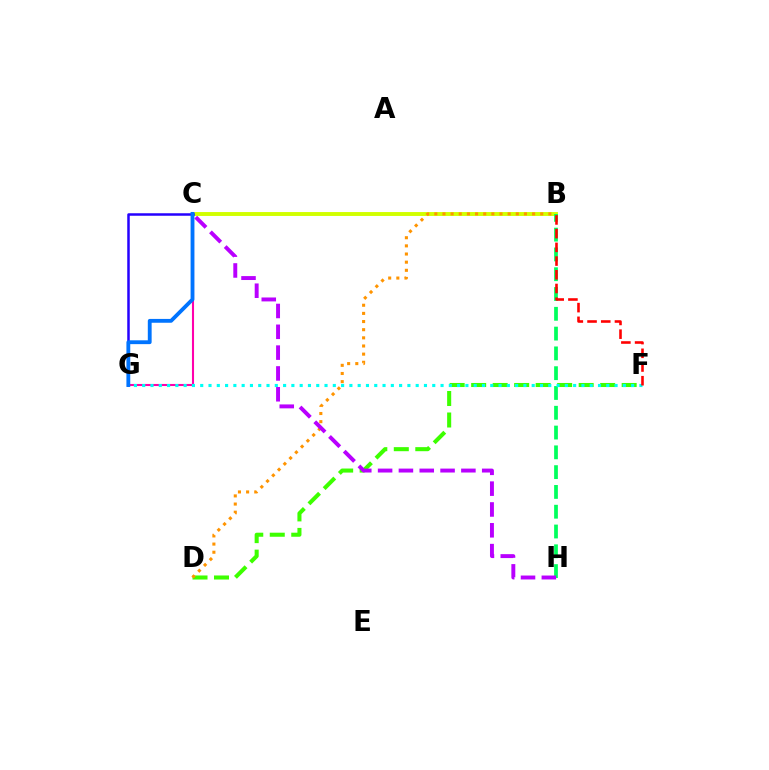{('D', 'F'): [{'color': '#3dff00', 'line_style': 'dashed', 'thickness': 2.92}], ('B', 'C'): [{'color': '#d1ff00', 'line_style': 'solid', 'thickness': 2.81}], ('C', 'G'): [{'color': '#ff00ac', 'line_style': 'solid', 'thickness': 1.5}, {'color': '#2500ff', 'line_style': 'solid', 'thickness': 1.8}, {'color': '#0074ff', 'line_style': 'solid', 'thickness': 2.76}], ('B', 'H'): [{'color': '#00ff5c', 'line_style': 'dashed', 'thickness': 2.69}], ('B', 'D'): [{'color': '#ff9400', 'line_style': 'dotted', 'thickness': 2.21}], ('C', 'H'): [{'color': '#b900ff', 'line_style': 'dashed', 'thickness': 2.83}], ('F', 'G'): [{'color': '#00fff6', 'line_style': 'dotted', 'thickness': 2.25}], ('B', 'F'): [{'color': '#ff0000', 'line_style': 'dashed', 'thickness': 1.86}]}